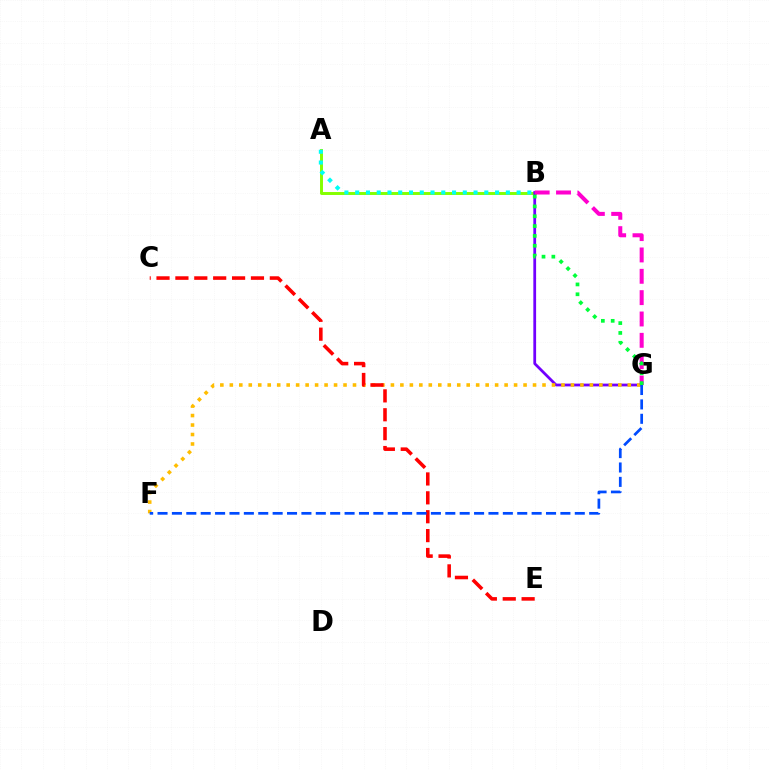{('A', 'B'): [{'color': '#84ff00', 'line_style': 'solid', 'thickness': 2.12}, {'color': '#00fff6', 'line_style': 'dotted', 'thickness': 2.92}], ('B', 'G'): [{'color': '#7200ff', 'line_style': 'solid', 'thickness': 1.99}, {'color': '#ff00cf', 'line_style': 'dashed', 'thickness': 2.9}, {'color': '#00ff39', 'line_style': 'dotted', 'thickness': 2.67}], ('F', 'G'): [{'color': '#ffbd00', 'line_style': 'dotted', 'thickness': 2.57}, {'color': '#004bff', 'line_style': 'dashed', 'thickness': 1.95}], ('C', 'E'): [{'color': '#ff0000', 'line_style': 'dashed', 'thickness': 2.57}]}